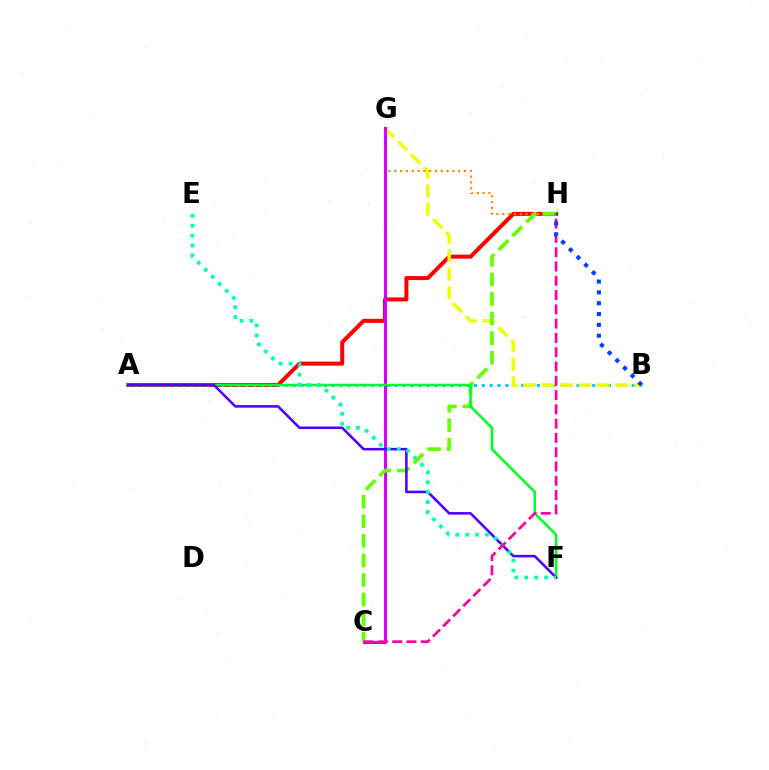{('A', 'H'): [{'color': '#ff0000', 'line_style': 'solid', 'thickness': 2.89}], ('A', 'B'): [{'color': '#00c7ff', 'line_style': 'dotted', 'thickness': 2.14}], ('B', 'G'): [{'color': '#eeff00', 'line_style': 'dashed', 'thickness': 2.51}], ('G', 'H'): [{'color': '#ff8800', 'line_style': 'dotted', 'thickness': 1.58}], ('C', 'G'): [{'color': '#d600ff', 'line_style': 'solid', 'thickness': 2.2}], ('C', 'H'): [{'color': '#66ff00', 'line_style': 'dashed', 'thickness': 2.66}, {'color': '#ff00a0', 'line_style': 'dashed', 'thickness': 1.94}], ('A', 'F'): [{'color': '#00ff27', 'line_style': 'solid', 'thickness': 1.82}, {'color': '#4f00ff', 'line_style': 'solid', 'thickness': 1.84}], ('E', 'F'): [{'color': '#00ffaf', 'line_style': 'dotted', 'thickness': 2.7}], ('B', 'H'): [{'color': '#003fff', 'line_style': 'dotted', 'thickness': 2.94}]}